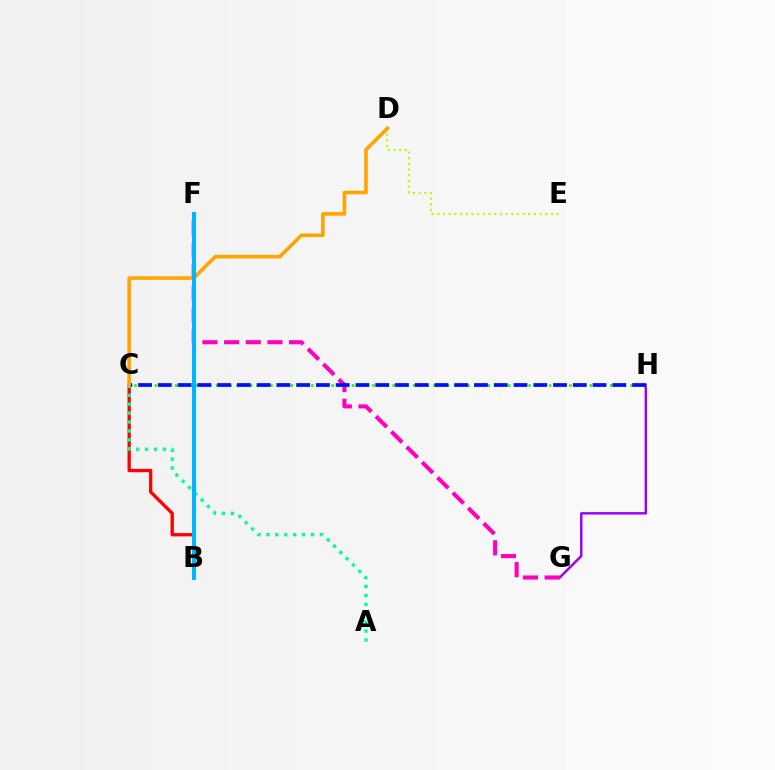{('B', 'C'): [{'color': '#ff0000', 'line_style': 'solid', 'thickness': 2.38}], ('G', 'H'): [{'color': '#9b00ff', 'line_style': 'solid', 'thickness': 1.77}], ('D', 'E'): [{'color': '#b3ff00', 'line_style': 'dotted', 'thickness': 1.54}], ('A', 'C'): [{'color': '#00ff9d', 'line_style': 'dotted', 'thickness': 2.42}], ('F', 'G'): [{'color': '#ff00bd', 'line_style': 'dashed', 'thickness': 2.95}], ('C', 'H'): [{'color': '#08ff00', 'line_style': 'dotted', 'thickness': 1.85}, {'color': '#0010ff', 'line_style': 'dashed', 'thickness': 2.68}], ('C', 'D'): [{'color': '#ffa500', 'line_style': 'solid', 'thickness': 2.6}], ('B', 'F'): [{'color': '#00b5ff', 'line_style': 'solid', 'thickness': 2.9}]}